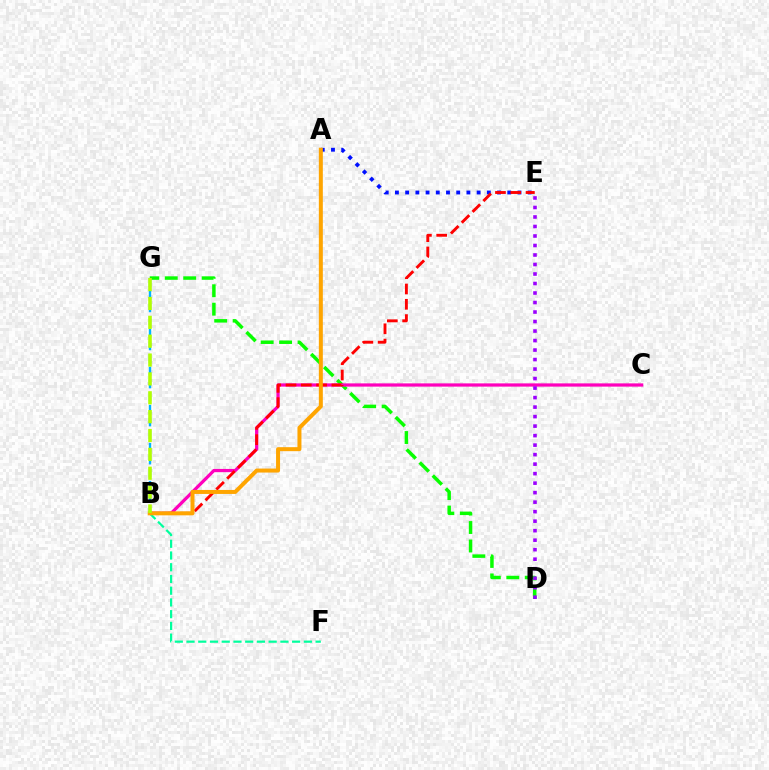{('A', 'E'): [{'color': '#0010ff', 'line_style': 'dotted', 'thickness': 2.77}], ('B', 'F'): [{'color': '#00ff9d', 'line_style': 'dashed', 'thickness': 1.59}], ('D', 'G'): [{'color': '#08ff00', 'line_style': 'dashed', 'thickness': 2.51}], ('B', 'C'): [{'color': '#ff00bd', 'line_style': 'solid', 'thickness': 2.33}], ('B', 'E'): [{'color': '#ff0000', 'line_style': 'dashed', 'thickness': 2.08}], ('A', 'B'): [{'color': '#ffa500', 'line_style': 'solid', 'thickness': 2.87}], ('B', 'G'): [{'color': '#00b5ff', 'line_style': 'dashed', 'thickness': 1.72}, {'color': '#b3ff00', 'line_style': 'dashed', 'thickness': 2.56}], ('D', 'E'): [{'color': '#9b00ff', 'line_style': 'dotted', 'thickness': 2.58}]}